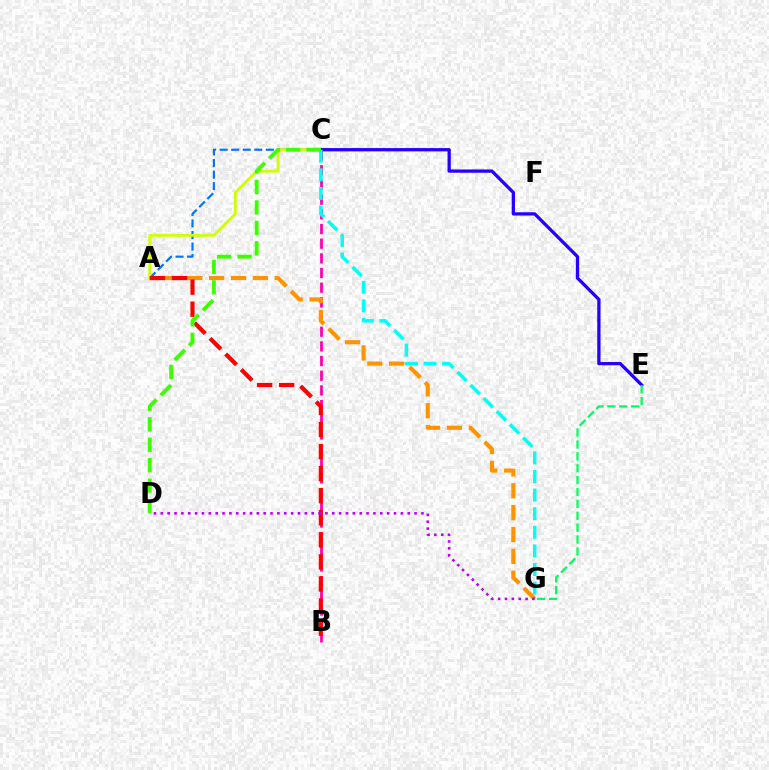{('A', 'C'): [{'color': '#0074ff', 'line_style': 'dashed', 'thickness': 1.57}, {'color': '#d1ff00', 'line_style': 'solid', 'thickness': 2.04}], ('B', 'C'): [{'color': '#ff00ac', 'line_style': 'dashed', 'thickness': 1.99}], ('C', 'E'): [{'color': '#2500ff', 'line_style': 'solid', 'thickness': 2.36}], ('E', 'G'): [{'color': '#00ff5c', 'line_style': 'dashed', 'thickness': 1.61}], ('A', 'G'): [{'color': '#ff9400', 'line_style': 'dashed', 'thickness': 2.97}], ('A', 'B'): [{'color': '#ff0000', 'line_style': 'dashed', 'thickness': 3.0}], ('C', 'G'): [{'color': '#00fff6', 'line_style': 'dashed', 'thickness': 2.53}], ('C', 'D'): [{'color': '#3dff00', 'line_style': 'dashed', 'thickness': 2.78}], ('D', 'G'): [{'color': '#b900ff', 'line_style': 'dotted', 'thickness': 1.86}]}